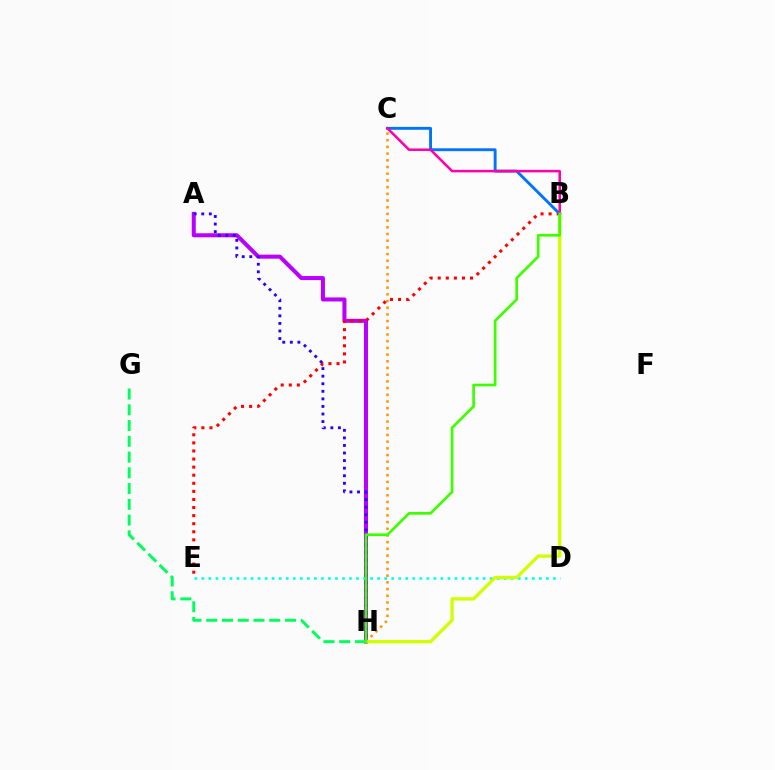{('A', 'H'): [{'color': '#b900ff', 'line_style': 'solid', 'thickness': 2.9}, {'color': '#2500ff', 'line_style': 'dotted', 'thickness': 2.06}], ('C', 'H'): [{'color': '#ff9400', 'line_style': 'dotted', 'thickness': 1.82}], ('B', 'E'): [{'color': '#ff0000', 'line_style': 'dotted', 'thickness': 2.2}], ('D', 'E'): [{'color': '#00fff6', 'line_style': 'dotted', 'thickness': 1.91}], ('B', 'H'): [{'color': '#d1ff00', 'line_style': 'solid', 'thickness': 2.38}, {'color': '#3dff00', 'line_style': 'solid', 'thickness': 1.93}], ('G', 'H'): [{'color': '#00ff5c', 'line_style': 'dashed', 'thickness': 2.14}], ('B', 'C'): [{'color': '#0074ff', 'line_style': 'solid', 'thickness': 2.08}, {'color': '#ff00ac', 'line_style': 'solid', 'thickness': 1.82}]}